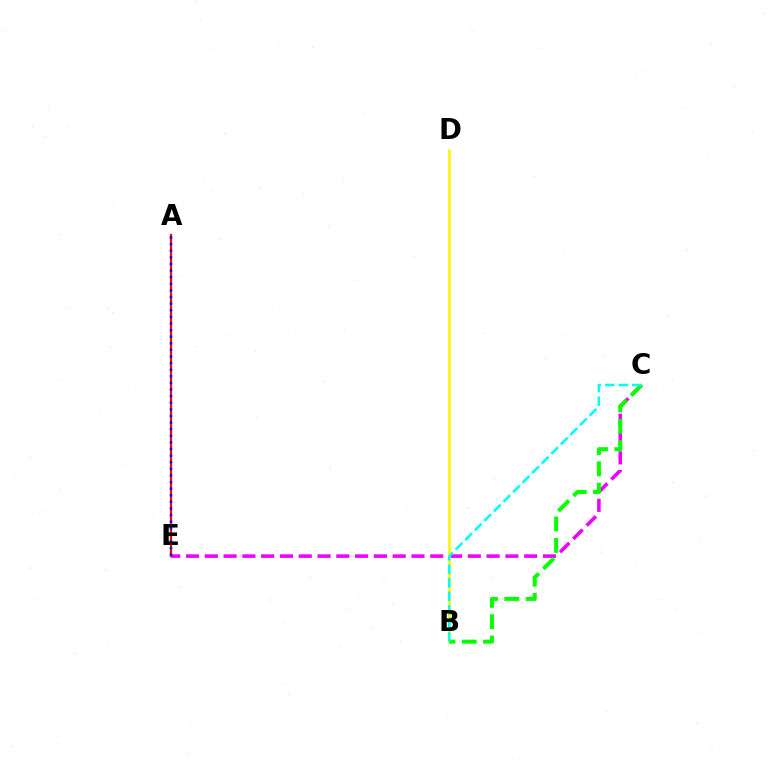{('C', 'E'): [{'color': '#ee00ff', 'line_style': 'dashed', 'thickness': 2.55}], ('B', 'D'): [{'color': '#fcf500', 'line_style': 'solid', 'thickness': 1.88}], ('B', 'C'): [{'color': '#08ff00', 'line_style': 'dashed', 'thickness': 2.9}, {'color': '#00fff6', 'line_style': 'dashed', 'thickness': 1.84}], ('A', 'E'): [{'color': '#ff0000', 'line_style': 'solid', 'thickness': 1.61}, {'color': '#0010ff', 'line_style': 'dotted', 'thickness': 1.8}]}